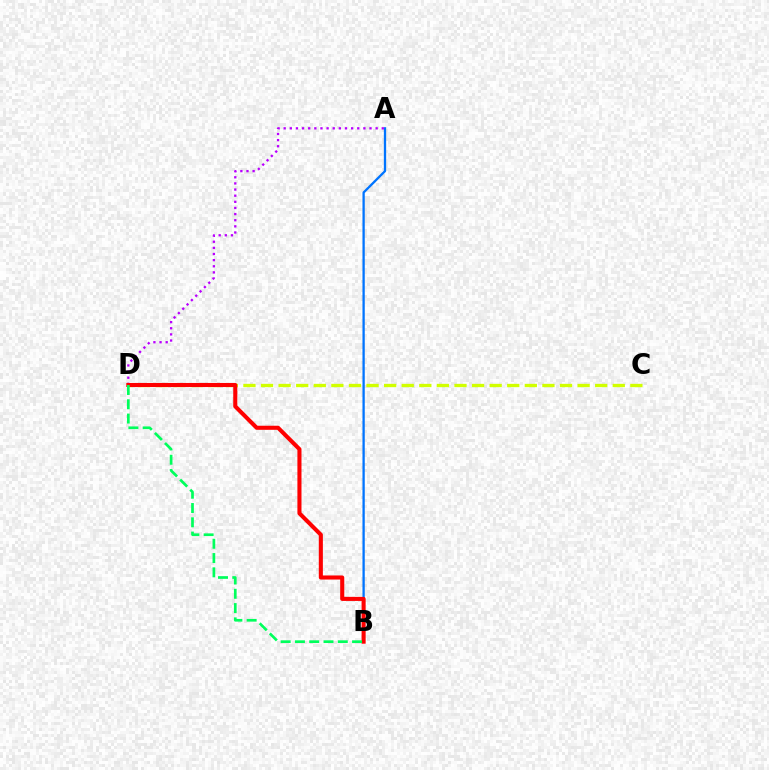{('A', 'B'): [{'color': '#0074ff', 'line_style': 'solid', 'thickness': 1.65}], ('C', 'D'): [{'color': '#d1ff00', 'line_style': 'dashed', 'thickness': 2.39}], ('A', 'D'): [{'color': '#b900ff', 'line_style': 'dotted', 'thickness': 1.67}], ('B', 'D'): [{'color': '#ff0000', 'line_style': 'solid', 'thickness': 2.94}, {'color': '#00ff5c', 'line_style': 'dashed', 'thickness': 1.94}]}